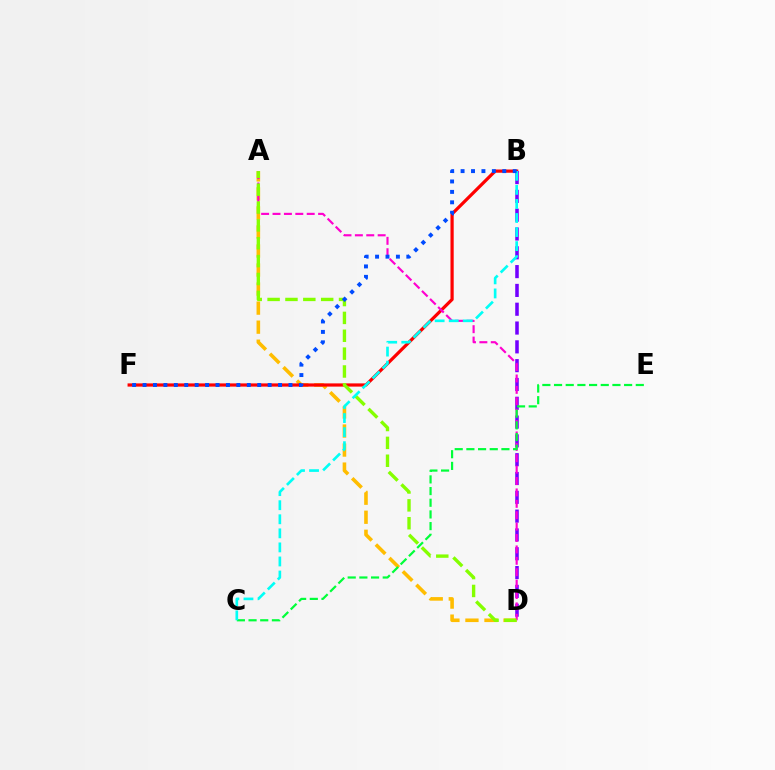{('A', 'D'): [{'color': '#ffbd00', 'line_style': 'dashed', 'thickness': 2.59}, {'color': '#ff00cf', 'line_style': 'dashed', 'thickness': 1.55}, {'color': '#84ff00', 'line_style': 'dashed', 'thickness': 2.43}], ('B', 'F'): [{'color': '#ff0000', 'line_style': 'solid', 'thickness': 2.32}, {'color': '#004bff', 'line_style': 'dotted', 'thickness': 2.83}], ('B', 'D'): [{'color': '#7200ff', 'line_style': 'dashed', 'thickness': 2.56}], ('C', 'E'): [{'color': '#00ff39', 'line_style': 'dashed', 'thickness': 1.59}], ('B', 'C'): [{'color': '#00fff6', 'line_style': 'dashed', 'thickness': 1.91}]}